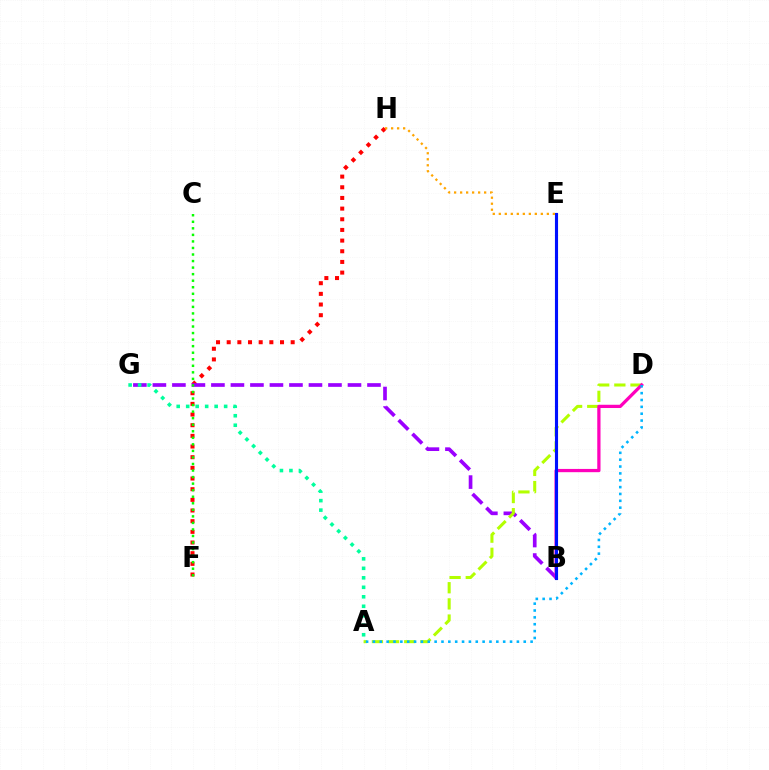{('F', 'H'): [{'color': '#ff0000', 'line_style': 'dotted', 'thickness': 2.9}], ('B', 'G'): [{'color': '#9b00ff', 'line_style': 'dashed', 'thickness': 2.65}], ('A', 'D'): [{'color': '#b3ff00', 'line_style': 'dashed', 'thickness': 2.2}, {'color': '#00b5ff', 'line_style': 'dotted', 'thickness': 1.86}], ('C', 'F'): [{'color': '#08ff00', 'line_style': 'dotted', 'thickness': 1.78}], ('B', 'D'): [{'color': '#ff00bd', 'line_style': 'solid', 'thickness': 2.34}], ('A', 'G'): [{'color': '#00ff9d', 'line_style': 'dotted', 'thickness': 2.58}], ('B', 'E'): [{'color': '#0010ff', 'line_style': 'solid', 'thickness': 2.24}], ('E', 'H'): [{'color': '#ffa500', 'line_style': 'dotted', 'thickness': 1.63}]}